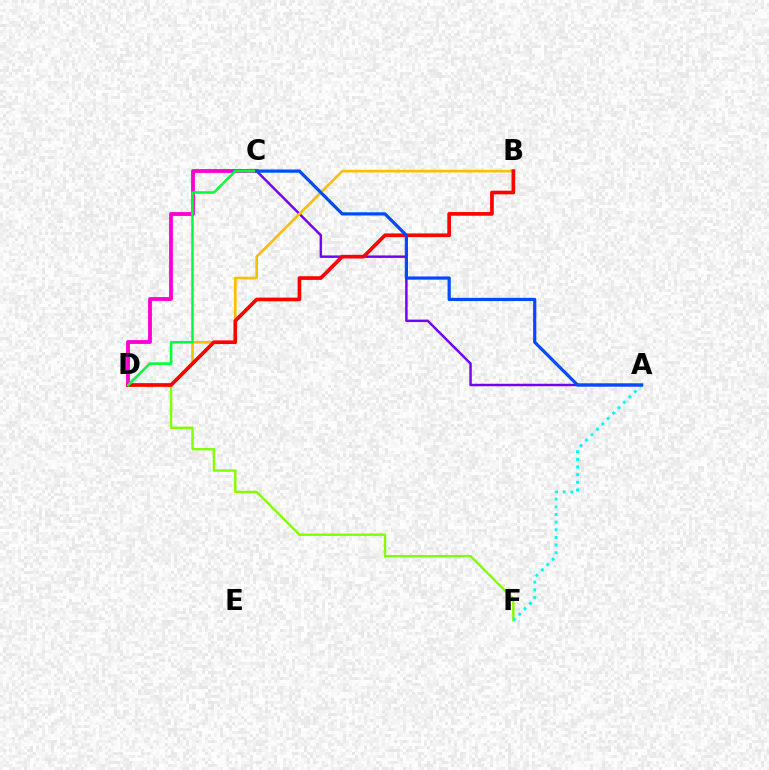{('A', 'C'): [{'color': '#7200ff', 'line_style': 'solid', 'thickness': 1.78}, {'color': '#004bff', 'line_style': 'solid', 'thickness': 2.32}], ('C', 'D'): [{'color': '#ff00cf', 'line_style': 'solid', 'thickness': 2.75}, {'color': '#00ff39', 'line_style': 'solid', 'thickness': 1.83}], ('D', 'F'): [{'color': '#84ff00', 'line_style': 'solid', 'thickness': 1.73}], ('B', 'D'): [{'color': '#ffbd00', 'line_style': 'solid', 'thickness': 1.89}, {'color': '#ff0000', 'line_style': 'solid', 'thickness': 2.65}], ('A', 'F'): [{'color': '#00fff6', 'line_style': 'dotted', 'thickness': 2.08}]}